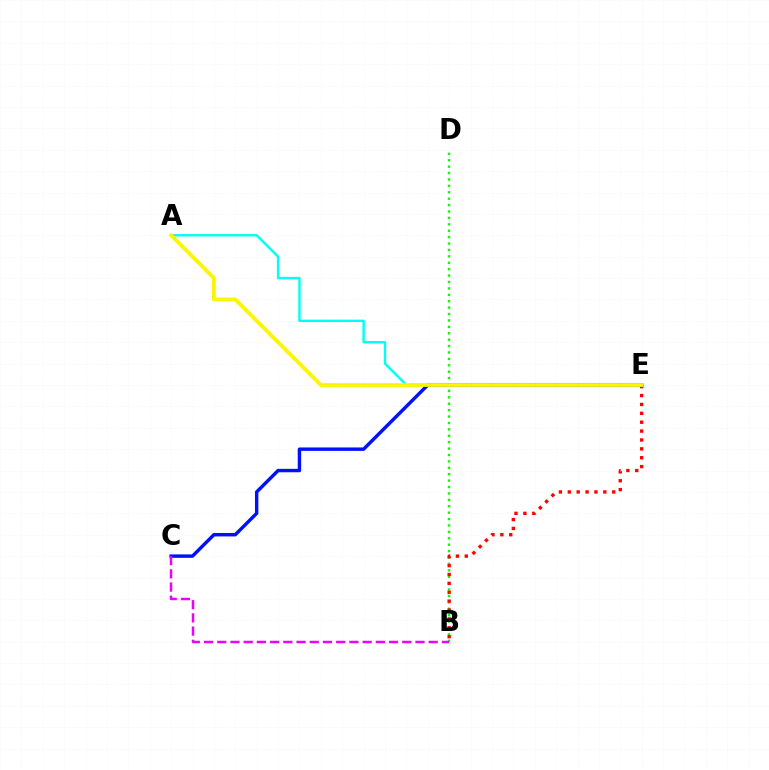{('B', 'D'): [{'color': '#08ff00', 'line_style': 'dotted', 'thickness': 1.74}], ('B', 'E'): [{'color': '#ff0000', 'line_style': 'dotted', 'thickness': 2.41}], ('C', 'E'): [{'color': '#0010ff', 'line_style': 'solid', 'thickness': 2.46}], ('A', 'E'): [{'color': '#00fff6', 'line_style': 'solid', 'thickness': 1.74}, {'color': '#fcf500', 'line_style': 'solid', 'thickness': 2.68}], ('B', 'C'): [{'color': '#ee00ff', 'line_style': 'dashed', 'thickness': 1.8}]}